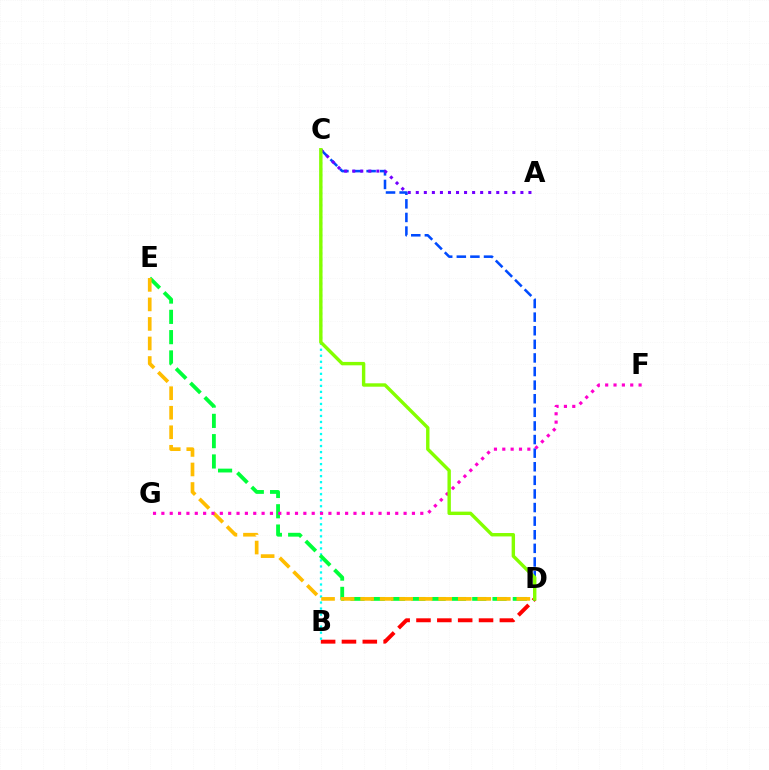{('B', 'D'): [{'color': '#ff0000', 'line_style': 'dashed', 'thickness': 2.83}], ('B', 'C'): [{'color': '#00fff6', 'line_style': 'dotted', 'thickness': 1.64}], ('C', 'D'): [{'color': '#004bff', 'line_style': 'dashed', 'thickness': 1.85}, {'color': '#84ff00', 'line_style': 'solid', 'thickness': 2.45}], ('D', 'E'): [{'color': '#00ff39', 'line_style': 'dashed', 'thickness': 2.76}, {'color': '#ffbd00', 'line_style': 'dashed', 'thickness': 2.65}], ('A', 'C'): [{'color': '#7200ff', 'line_style': 'dotted', 'thickness': 2.19}], ('F', 'G'): [{'color': '#ff00cf', 'line_style': 'dotted', 'thickness': 2.27}]}